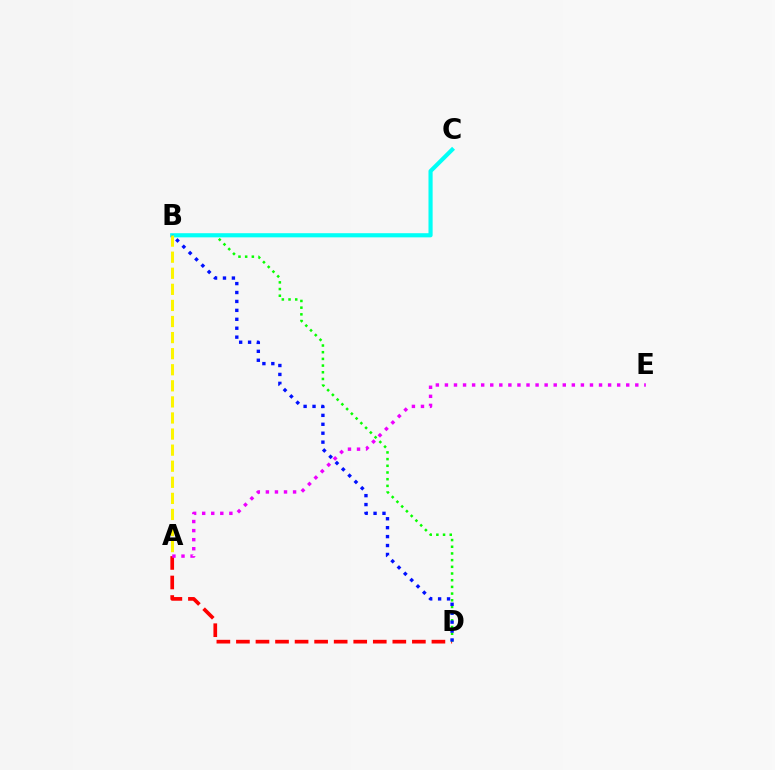{('A', 'D'): [{'color': '#ff0000', 'line_style': 'dashed', 'thickness': 2.66}], ('B', 'D'): [{'color': '#08ff00', 'line_style': 'dotted', 'thickness': 1.82}, {'color': '#0010ff', 'line_style': 'dotted', 'thickness': 2.43}], ('B', 'C'): [{'color': '#00fff6', 'line_style': 'solid', 'thickness': 2.98}], ('A', 'B'): [{'color': '#fcf500', 'line_style': 'dashed', 'thickness': 2.18}], ('A', 'E'): [{'color': '#ee00ff', 'line_style': 'dotted', 'thickness': 2.46}]}